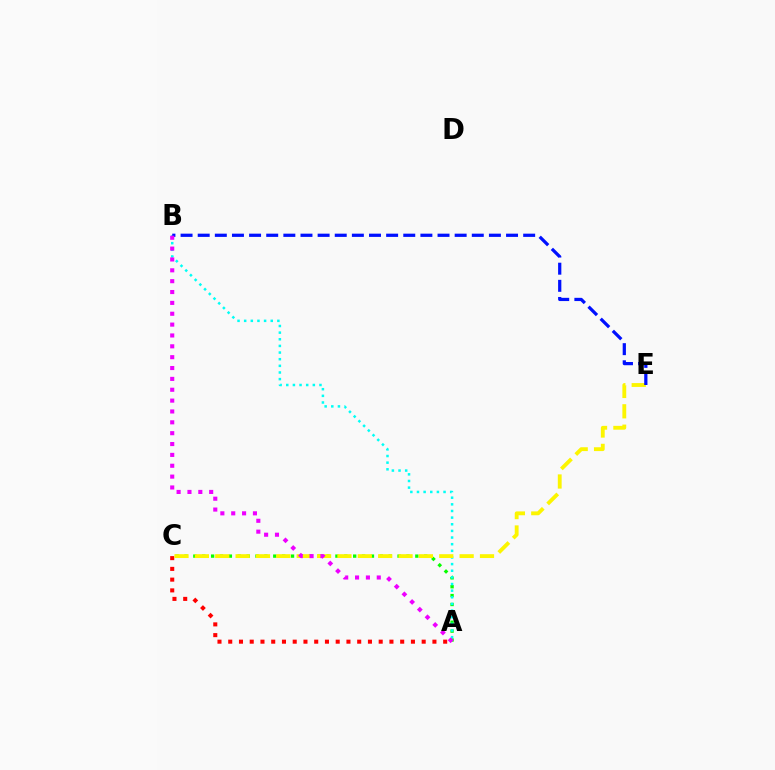{('A', 'C'): [{'color': '#08ff00', 'line_style': 'dotted', 'thickness': 2.41}, {'color': '#ff0000', 'line_style': 'dotted', 'thickness': 2.92}], ('A', 'B'): [{'color': '#00fff6', 'line_style': 'dotted', 'thickness': 1.8}, {'color': '#ee00ff', 'line_style': 'dotted', 'thickness': 2.95}], ('C', 'E'): [{'color': '#fcf500', 'line_style': 'dashed', 'thickness': 2.77}], ('B', 'E'): [{'color': '#0010ff', 'line_style': 'dashed', 'thickness': 2.33}]}